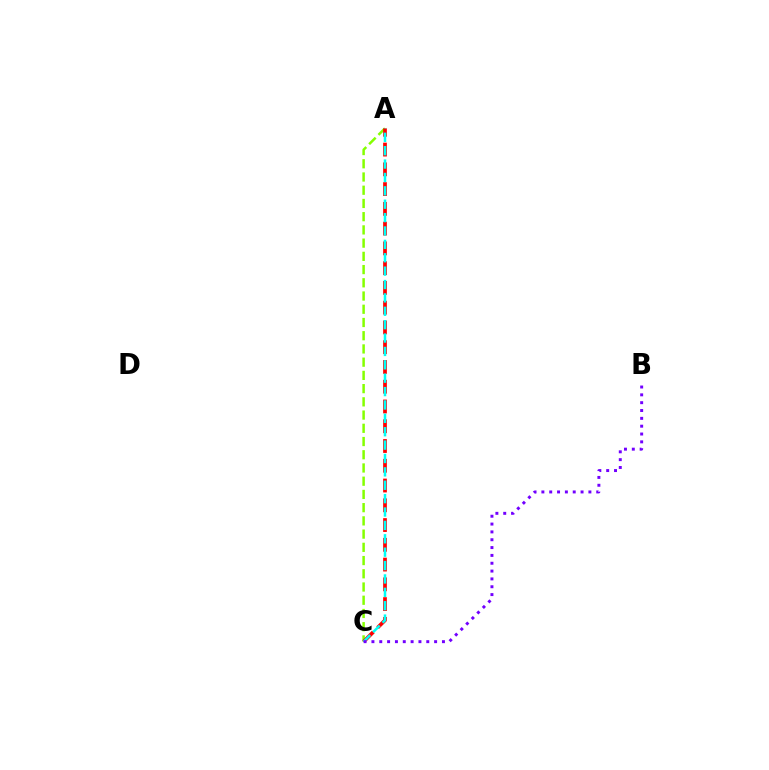{('A', 'C'): [{'color': '#84ff00', 'line_style': 'dashed', 'thickness': 1.8}, {'color': '#ff0000', 'line_style': 'dashed', 'thickness': 2.68}, {'color': '#00fff6', 'line_style': 'dashed', 'thickness': 1.82}], ('B', 'C'): [{'color': '#7200ff', 'line_style': 'dotted', 'thickness': 2.13}]}